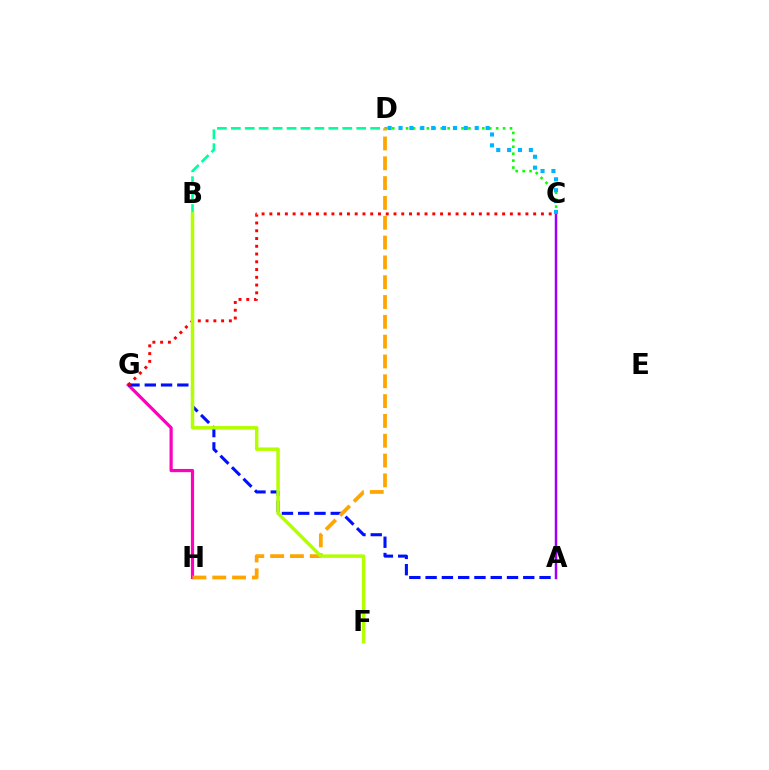{('B', 'D'): [{'color': '#00ff9d', 'line_style': 'dashed', 'thickness': 1.89}], ('G', 'H'): [{'color': '#ff00bd', 'line_style': 'solid', 'thickness': 2.3}], ('C', 'D'): [{'color': '#08ff00', 'line_style': 'dotted', 'thickness': 1.88}, {'color': '#00b5ff', 'line_style': 'dotted', 'thickness': 2.96}], ('A', 'G'): [{'color': '#0010ff', 'line_style': 'dashed', 'thickness': 2.21}], ('D', 'H'): [{'color': '#ffa500', 'line_style': 'dashed', 'thickness': 2.69}], ('A', 'C'): [{'color': '#9b00ff', 'line_style': 'solid', 'thickness': 1.79}], ('C', 'G'): [{'color': '#ff0000', 'line_style': 'dotted', 'thickness': 2.11}], ('B', 'F'): [{'color': '#b3ff00', 'line_style': 'solid', 'thickness': 2.51}]}